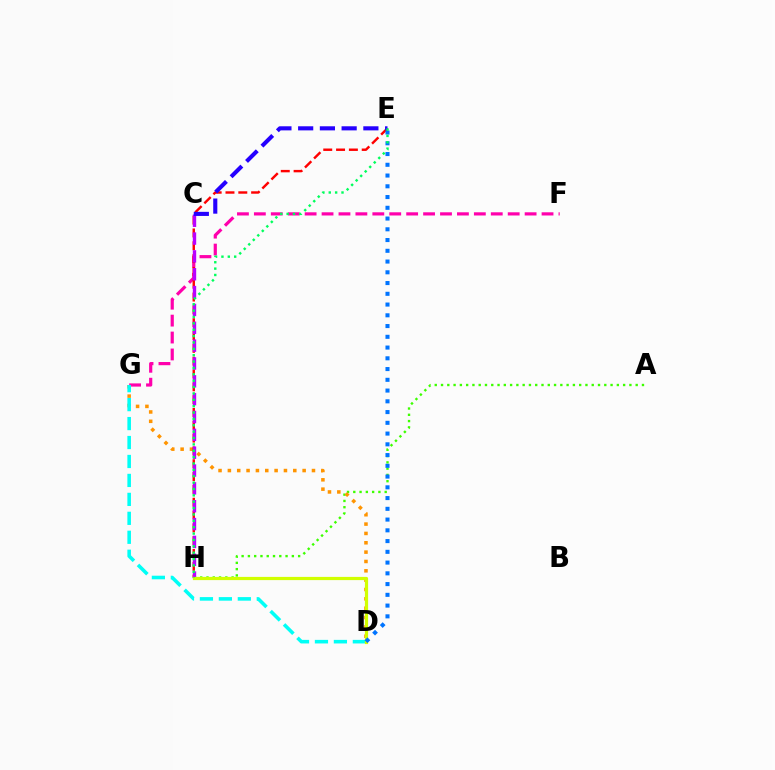{('F', 'G'): [{'color': '#ff00ac', 'line_style': 'dashed', 'thickness': 2.3}], ('A', 'H'): [{'color': '#3dff00', 'line_style': 'dotted', 'thickness': 1.71}], ('D', 'G'): [{'color': '#ff9400', 'line_style': 'dotted', 'thickness': 2.54}, {'color': '#00fff6', 'line_style': 'dashed', 'thickness': 2.57}], ('E', 'H'): [{'color': '#ff0000', 'line_style': 'dashed', 'thickness': 1.74}, {'color': '#00ff5c', 'line_style': 'dotted', 'thickness': 1.73}], ('C', 'H'): [{'color': '#b900ff', 'line_style': 'dashed', 'thickness': 2.42}], ('C', 'E'): [{'color': '#2500ff', 'line_style': 'dashed', 'thickness': 2.95}], ('D', 'H'): [{'color': '#d1ff00', 'line_style': 'solid', 'thickness': 2.31}], ('D', 'E'): [{'color': '#0074ff', 'line_style': 'dotted', 'thickness': 2.92}]}